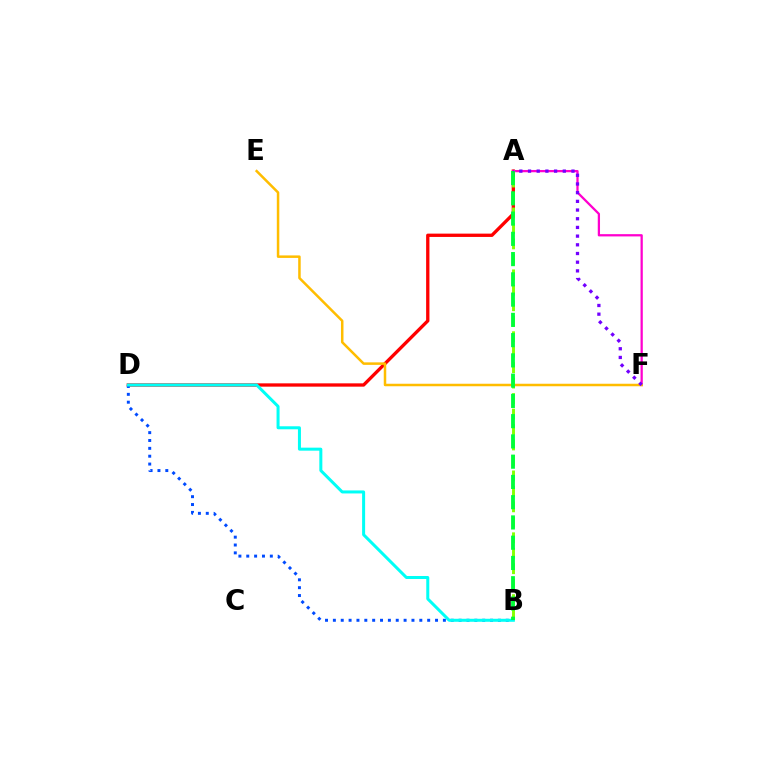{('A', 'D'): [{'color': '#ff0000', 'line_style': 'solid', 'thickness': 2.39}], ('B', 'D'): [{'color': '#004bff', 'line_style': 'dotted', 'thickness': 2.14}, {'color': '#00fff6', 'line_style': 'solid', 'thickness': 2.17}], ('A', 'F'): [{'color': '#ff00cf', 'line_style': 'solid', 'thickness': 1.63}, {'color': '#7200ff', 'line_style': 'dotted', 'thickness': 2.36}], ('E', 'F'): [{'color': '#ffbd00', 'line_style': 'solid', 'thickness': 1.81}], ('A', 'B'): [{'color': '#84ff00', 'line_style': 'dashed', 'thickness': 2.1}, {'color': '#00ff39', 'line_style': 'dashed', 'thickness': 2.75}]}